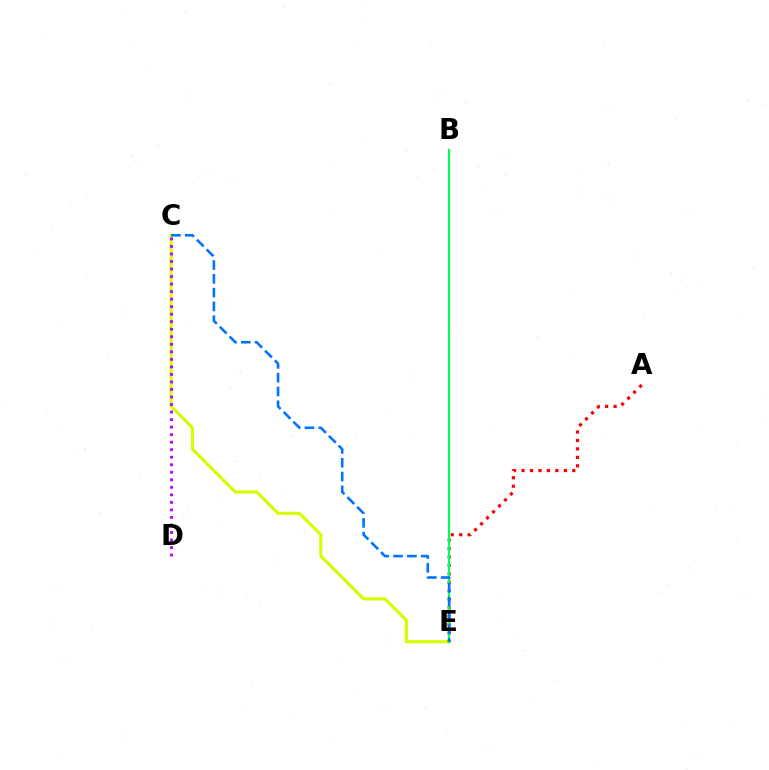{('C', 'E'): [{'color': '#d1ff00', 'line_style': 'solid', 'thickness': 2.25}, {'color': '#0074ff', 'line_style': 'dashed', 'thickness': 1.87}], ('C', 'D'): [{'color': '#b900ff', 'line_style': 'dotted', 'thickness': 2.05}], ('A', 'E'): [{'color': '#ff0000', 'line_style': 'dotted', 'thickness': 2.3}], ('B', 'E'): [{'color': '#00ff5c', 'line_style': 'solid', 'thickness': 1.58}]}